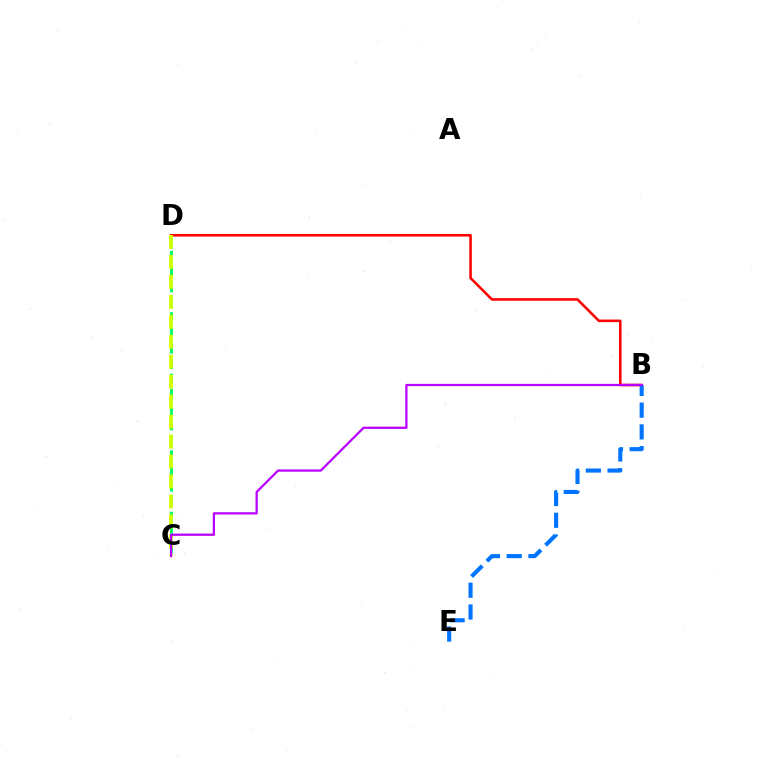{('C', 'D'): [{'color': '#00ff5c', 'line_style': 'dashed', 'thickness': 2.08}, {'color': '#d1ff00', 'line_style': 'dashed', 'thickness': 2.71}], ('B', 'D'): [{'color': '#ff0000', 'line_style': 'solid', 'thickness': 1.84}], ('B', 'E'): [{'color': '#0074ff', 'line_style': 'dashed', 'thickness': 2.95}], ('B', 'C'): [{'color': '#b900ff', 'line_style': 'solid', 'thickness': 1.62}]}